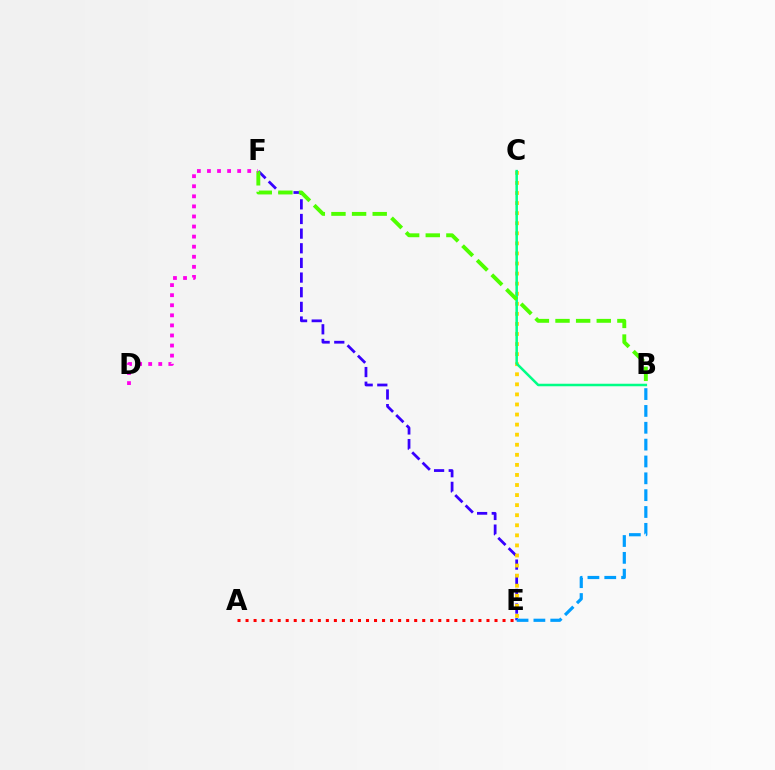{('E', 'F'): [{'color': '#3700ff', 'line_style': 'dashed', 'thickness': 1.99}], ('B', 'E'): [{'color': '#009eff', 'line_style': 'dashed', 'thickness': 2.29}], ('C', 'E'): [{'color': '#ffd500', 'line_style': 'dotted', 'thickness': 2.74}], ('A', 'E'): [{'color': '#ff0000', 'line_style': 'dotted', 'thickness': 2.18}], ('B', 'C'): [{'color': '#00ff86', 'line_style': 'solid', 'thickness': 1.81}], ('B', 'F'): [{'color': '#4fff00', 'line_style': 'dashed', 'thickness': 2.8}], ('D', 'F'): [{'color': '#ff00ed', 'line_style': 'dotted', 'thickness': 2.74}]}